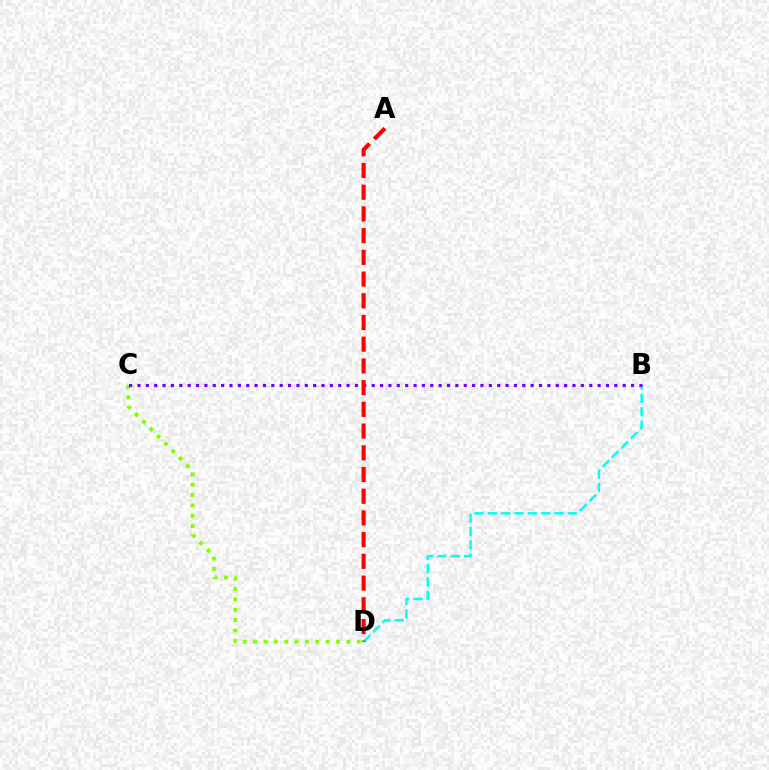{('C', 'D'): [{'color': '#84ff00', 'line_style': 'dotted', 'thickness': 2.81}], ('B', 'D'): [{'color': '#00fff6', 'line_style': 'dashed', 'thickness': 1.81}], ('B', 'C'): [{'color': '#7200ff', 'line_style': 'dotted', 'thickness': 2.27}], ('A', 'D'): [{'color': '#ff0000', 'line_style': 'dashed', 'thickness': 2.95}]}